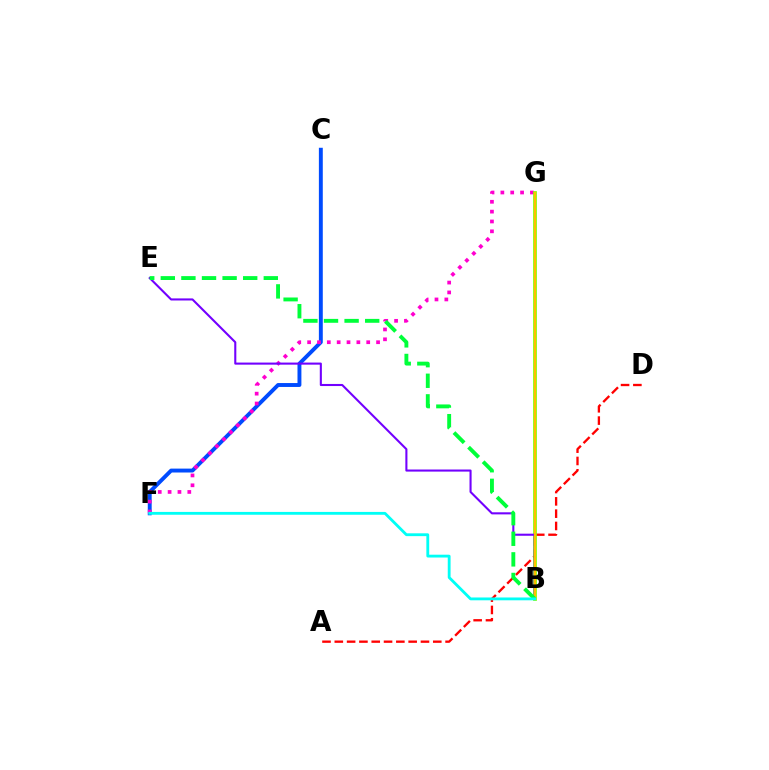{('C', 'F'): [{'color': '#004bff', 'line_style': 'solid', 'thickness': 2.81}], ('A', 'D'): [{'color': '#ff0000', 'line_style': 'dashed', 'thickness': 1.67}], ('F', 'G'): [{'color': '#ff00cf', 'line_style': 'dotted', 'thickness': 2.68}], ('B', 'G'): [{'color': '#84ff00', 'line_style': 'solid', 'thickness': 2.68}, {'color': '#ffbd00', 'line_style': 'solid', 'thickness': 1.56}], ('B', 'E'): [{'color': '#7200ff', 'line_style': 'solid', 'thickness': 1.5}, {'color': '#00ff39', 'line_style': 'dashed', 'thickness': 2.8}], ('B', 'F'): [{'color': '#00fff6', 'line_style': 'solid', 'thickness': 2.03}]}